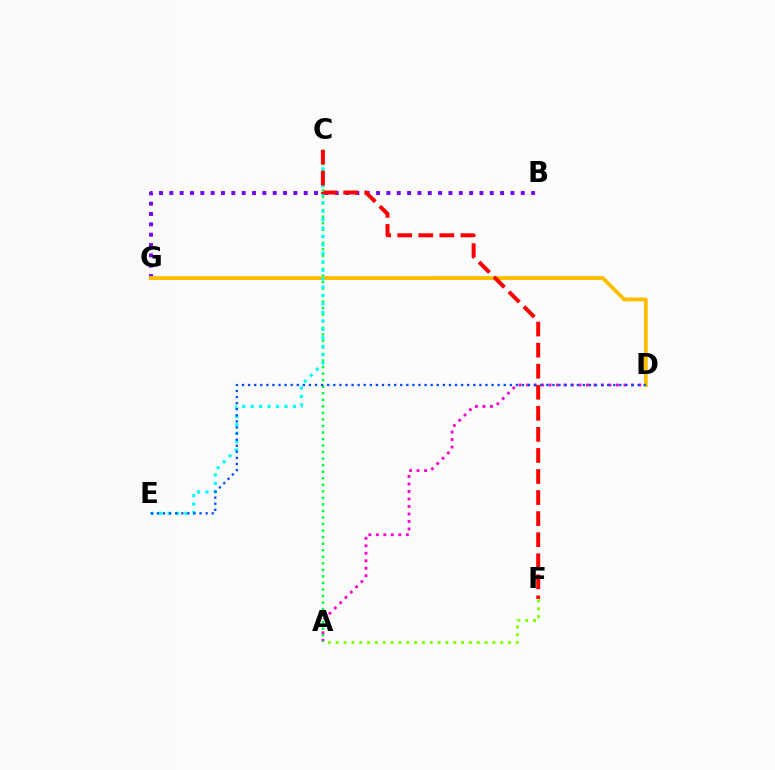{('A', 'D'): [{'color': '#ff00cf', 'line_style': 'dotted', 'thickness': 2.04}], ('B', 'G'): [{'color': '#7200ff', 'line_style': 'dotted', 'thickness': 2.81}], ('A', 'C'): [{'color': '#00ff39', 'line_style': 'dotted', 'thickness': 1.78}], ('D', 'G'): [{'color': '#ffbd00', 'line_style': 'solid', 'thickness': 2.77}], ('C', 'E'): [{'color': '#00fff6', 'line_style': 'dotted', 'thickness': 2.3}], ('D', 'E'): [{'color': '#004bff', 'line_style': 'dotted', 'thickness': 1.65}], ('C', 'F'): [{'color': '#ff0000', 'line_style': 'dashed', 'thickness': 2.86}], ('A', 'F'): [{'color': '#84ff00', 'line_style': 'dotted', 'thickness': 2.13}]}